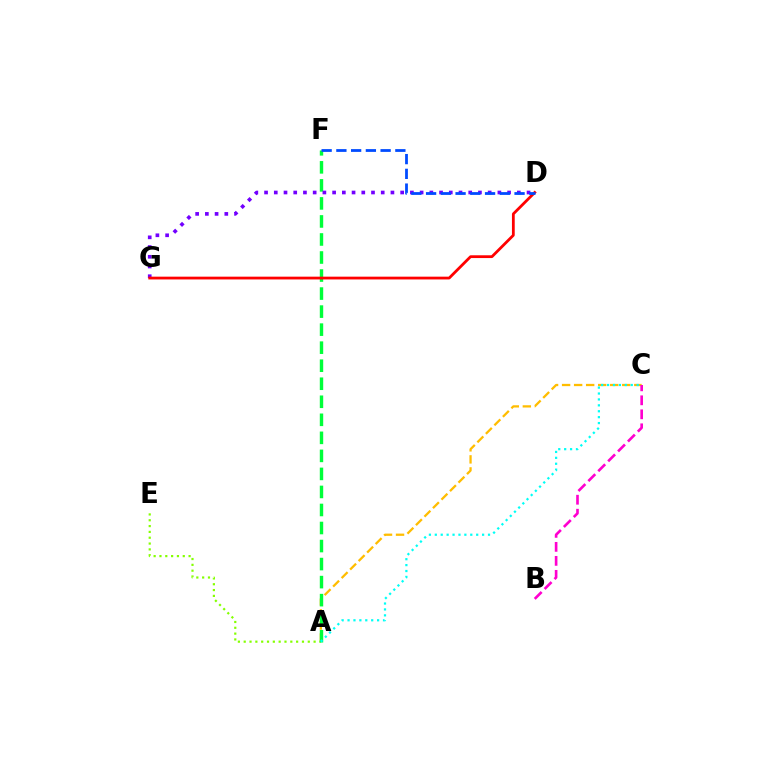{('A', 'C'): [{'color': '#ffbd00', 'line_style': 'dashed', 'thickness': 1.63}, {'color': '#00fff6', 'line_style': 'dotted', 'thickness': 1.61}], ('B', 'C'): [{'color': '#ff00cf', 'line_style': 'dashed', 'thickness': 1.9}], ('A', 'E'): [{'color': '#84ff00', 'line_style': 'dotted', 'thickness': 1.58}], ('A', 'F'): [{'color': '#00ff39', 'line_style': 'dashed', 'thickness': 2.45}], ('D', 'G'): [{'color': '#7200ff', 'line_style': 'dotted', 'thickness': 2.64}, {'color': '#ff0000', 'line_style': 'solid', 'thickness': 2.0}], ('D', 'F'): [{'color': '#004bff', 'line_style': 'dashed', 'thickness': 2.0}]}